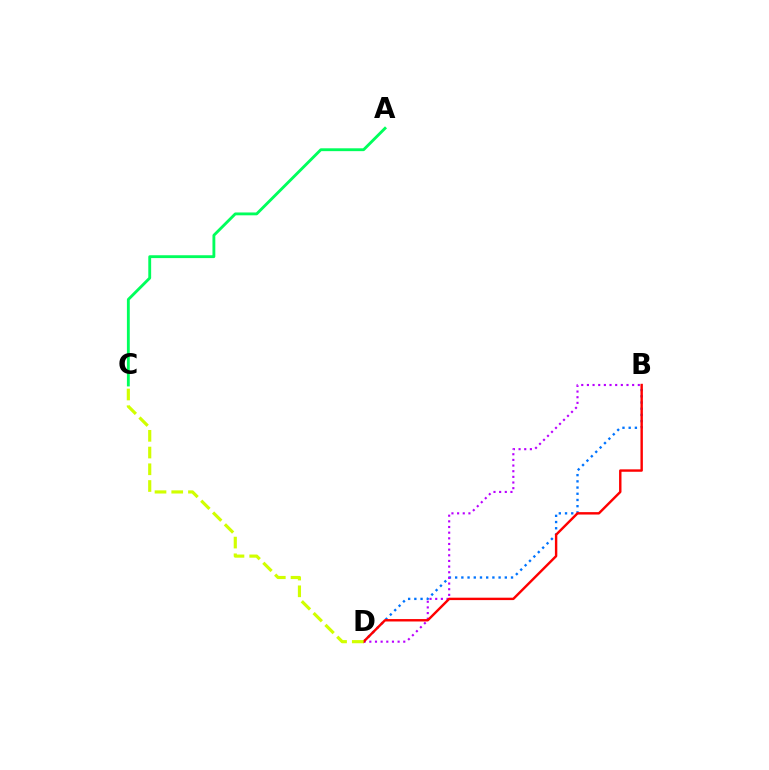{('B', 'D'): [{'color': '#0074ff', 'line_style': 'dotted', 'thickness': 1.69}, {'color': '#b900ff', 'line_style': 'dotted', 'thickness': 1.54}, {'color': '#ff0000', 'line_style': 'solid', 'thickness': 1.74}], ('C', 'D'): [{'color': '#d1ff00', 'line_style': 'dashed', 'thickness': 2.27}], ('A', 'C'): [{'color': '#00ff5c', 'line_style': 'solid', 'thickness': 2.05}]}